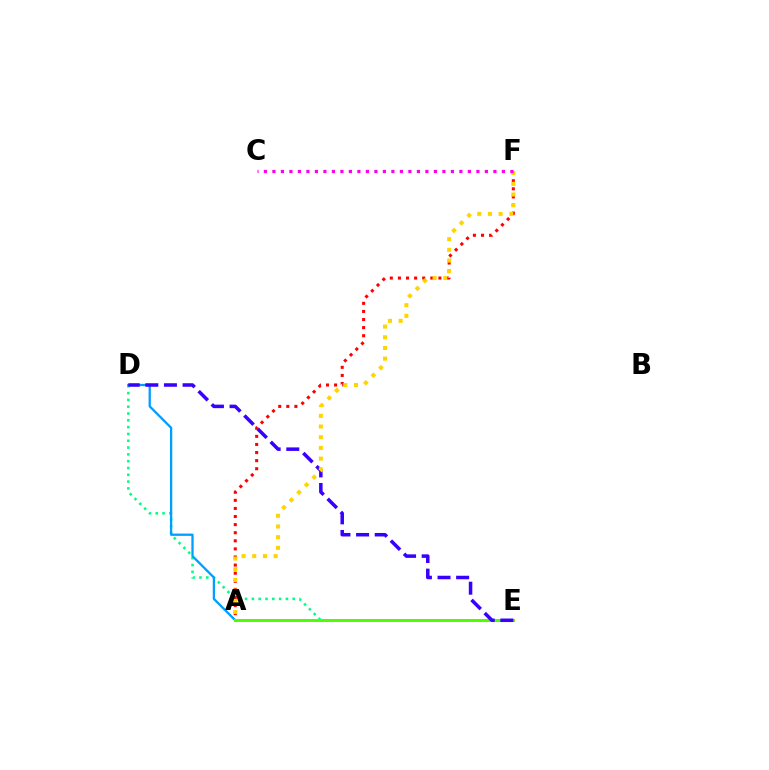{('D', 'E'): [{'color': '#00ff86', 'line_style': 'dotted', 'thickness': 1.85}, {'color': '#009eff', 'line_style': 'solid', 'thickness': 1.65}, {'color': '#3700ff', 'line_style': 'dashed', 'thickness': 2.53}], ('A', 'E'): [{'color': '#4fff00', 'line_style': 'solid', 'thickness': 2.15}], ('A', 'F'): [{'color': '#ff0000', 'line_style': 'dotted', 'thickness': 2.2}, {'color': '#ffd500', 'line_style': 'dotted', 'thickness': 2.91}], ('C', 'F'): [{'color': '#ff00ed', 'line_style': 'dotted', 'thickness': 2.31}]}